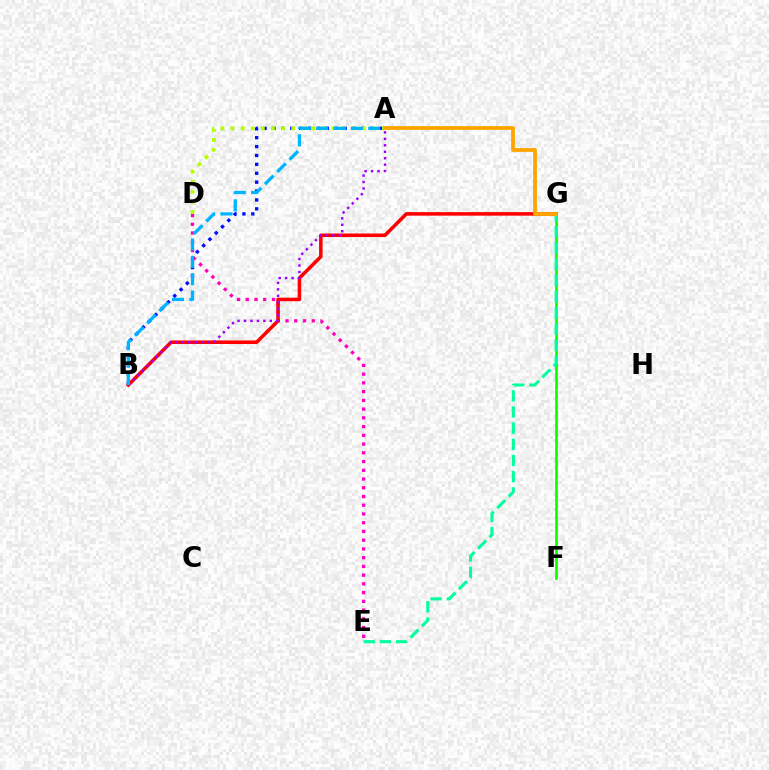{('A', 'B'): [{'color': '#0010ff', 'line_style': 'dotted', 'thickness': 2.42}, {'color': '#9b00ff', 'line_style': 'dotted', 'thickness': 1.75}, {'color': '#00b5ff', 'line_style': 'dashed', 'thickness': 2.36}], ('F', 'G'): [{'color': '#08ff00', 'line_style': 'solid', 'thickness': 1.91}], ('D', 'E'): [{'color': '#ff00bd', 'line_style': 'dotted', 'thickness': 2.37}], ('B', 'G'): [{'color': '#ff0000', 'line_style': 'solid', 'thickness': 2.55}], ('A', 'D'): [{'color': '#b3ff00', 'line_style': 'dotted', 'thickness': 2.75}], ('E', 'G'): [{'color': '#00ff9d', 'line_style': 'dashed', 'thickness': 2.2}], ('A', 'G'): [{'color': '#ffa500', 'line_style': 'solid', 'thickness': 2.72}]}